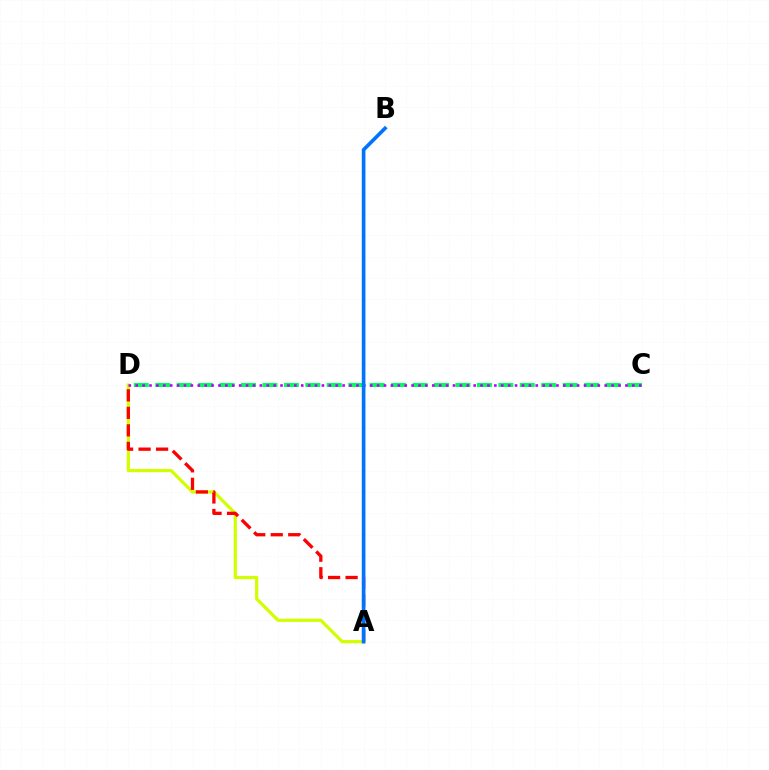{('C', 'D'): [{'color': '#00ff5c', 'line_style': 'dashed', 'thickness': 2.91}, {'color': '#b900ff', 'line_style': 'dotted', 'thickness': 1.87}], ('A', 'D'): [{'color': '#d1ff00', 'line_style': 'solid', 'thickness': 2.31}, {'color': '#ff0000', 'line_style': 'dashed', 'thickness': 2.38}], ('A', 'B'): [{'color': '#0074ff', 'line_style': 'solid', 'thickness': 2.62}]}